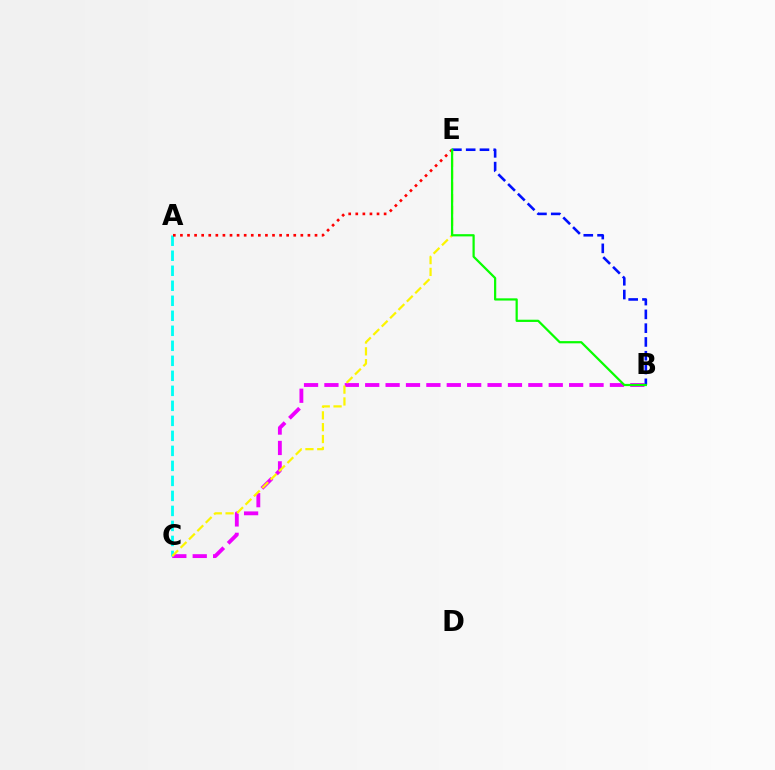{('B', 'C'): [{'color': '#ee00ff', 'line_style': 'dashed', 'thickness': 2.77}], ('A', 'C'): [{'color': '#00fff6', 'line_style': 'dashed', 'thickness': 2.04}], ('A', 'E'): [{'color': '#ff0000', 'line_style': 'dotted', 'thickness': 1.92}], ('B', 'E'): [{'color': '#0010ff', 'line_style': 'dashed', 'thickness': 1.87}, {'color': '#08ff00', 'line_style': 'solid', 'thickness': 1.6}], ('C', 'E'): [{'color': '#fcf500', 'line_style': 'dashed', 'thickness': 1.6}]}